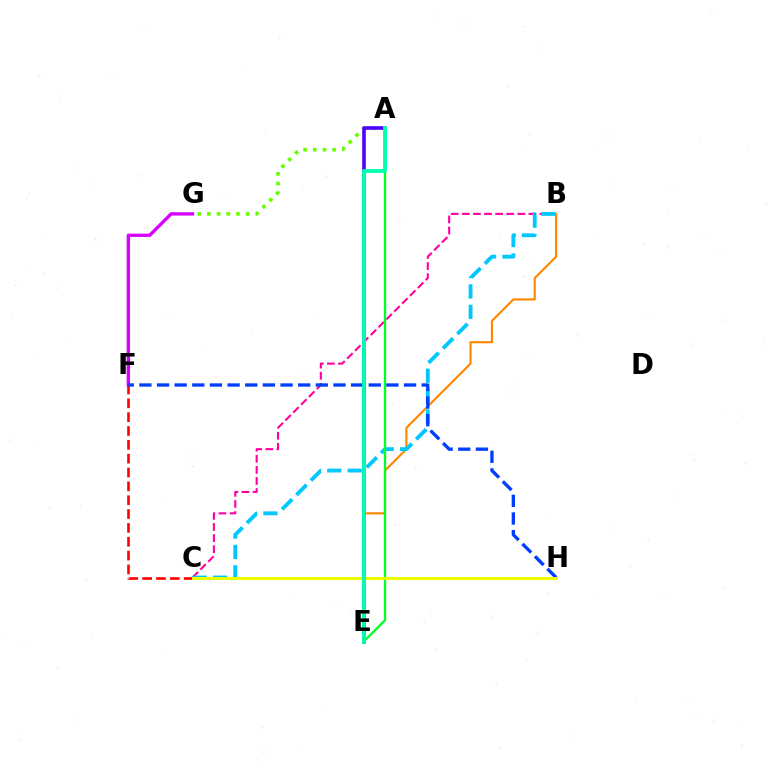{('F', 'G'): [{'color': '#d600ff', 'line_style': 'solid', 'thickness': 2.41}], ('B', 'C'): [{'color': '#ff00a0', 'line_style': 'dashed', 'thickness': 1.51}, {'color': '#00c7ff', 'line_style': 'dashed', 'thickness': 2.77}], ('B', 'E'): [{'color': '#ff8800', 'line_style': 'solid', 'thickness': 1.55}], ('C', 'F'): [{'color': '#ff0000', 'line_style': 'dashed', 'thickness': 1.88}], ('A', 'G'): [{'color': '#66ff00', 'line_style': 'dotted', 'thickness': 2.62}], ('A', 'E'): [{'color': '#4f00ff', 'line_style': 'solid', 'thickness': 2.6}, {'color': '#00ff27', 'line_style': 'solid', 'thickness': 1.66}, {'color': '#00ffaf', 'line_style': 'solid', 'thickness': 2.77}], ('F', 'H'): [{'color': '#003fff', 'line_style': 'dashed', 'thickness': 2.4}], ('C', 'H'): [{'color': '#eeff00', 'line_style': 'solid', 'thickness': 2.15}]}